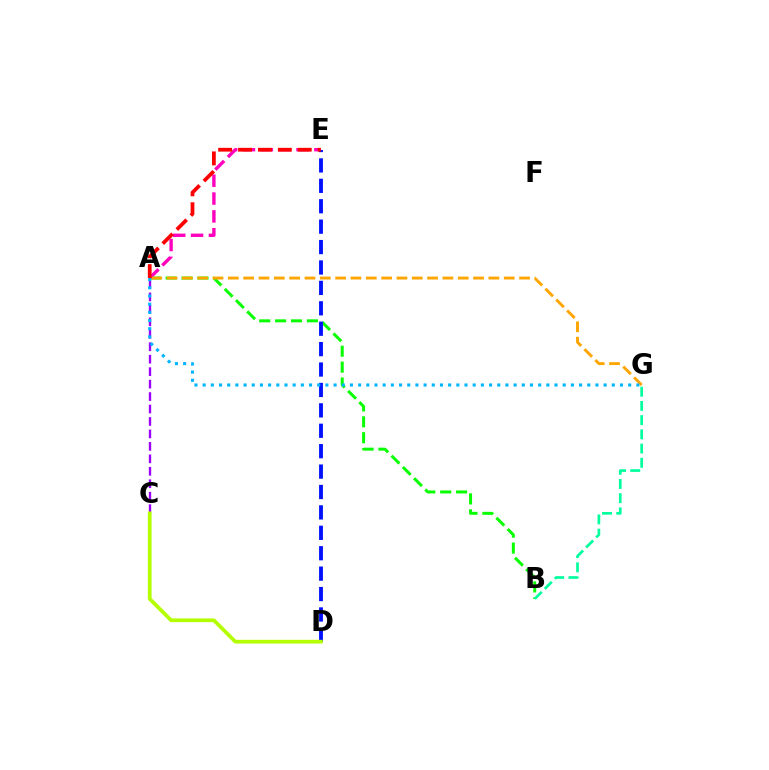{('A', 'B'): [{'color': '#08ff00', 'line_style': 'dashed', 'thickness': 2.16}], ('A', 'C'): [{'color': '#9b00ff', 'line_style': 'dashed', 'thickness': 1.69}], ('B', 'G'): [{'color': '#00ff9d', 'line_style': 'dashed', 'thickness': 1.93}], ('A', 'E'): [{'color': '#ff00bd', 'line_style': 'dashed', 'thickness': 2.42}, {'color': '#ff0000', 'line_style': 'dashed', 'thickness': 2.7}], ('D', 'E'): [{'color': '#0010ff', 'line_style': 'dashed', 'thickness': 2.77}], ('A', 'G'): [{'color': '#ffa500', 'line_style': 'dashed', 'thickness': 2.08}, {'color': '#00b5ff', 'line_style': 'dotted', 'thickness': 2.22}], ('C', 'D'): [{'color': '#b3ff00', 'line_style': 'solid', 'thickness': 2.68}]}